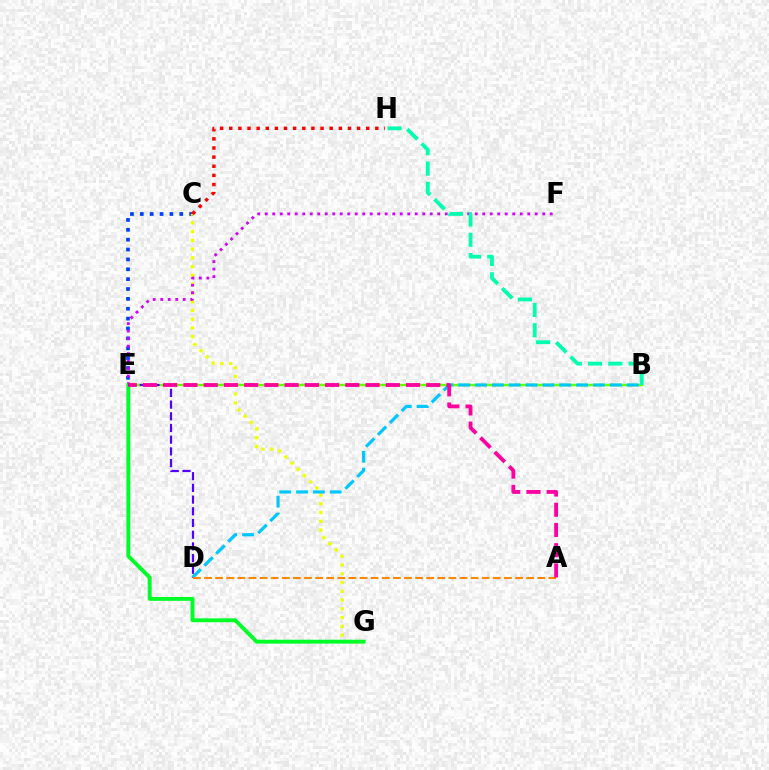{('C', 'E'): [{'color': '#003fff', 'line_style': 'dotted', 'thickness': 2.68}], ('C', 'G'): [{'color': '#eeff00', 'line_style': 'dotted', 'thickness': 2.38}], ('B', 'E'): [{'color': '#66ff00', 'line_style': 'solid', 'thickness': 1.78}], ('E', 'F'): [{'color': '#d600ff', 'line_style': 'dotted', 'thickness': 2.04}], ('B', 'D'): [{'color': '#00c7ff', 'line_style': 'dashed', 'thickness': 2.29}], ('C', 'H'): [{'color': '#ff0000', 'line_style': 'dotted', 'thickness': 2.48}], ('E', 'G'): [{'color': '#00ff27', 'line_style': 'solid', 'thickness': 2.8}], ('D', 'E'): [{'color': '#4f00ff', 'line_style': 'dashed', 'thickness': 1.59}], ('A', 'D'): [{'color': '#ff8800', 'line_style': 'dashed', 'thickness': 1.51}], ('A', 'E'): [{'color': '#ff00a0', 'line_style': 'dashed', 'thickness': 2.75}], ('B', 'H'): [{'color': '#00ffaf', 'line_style': 'dashed', 'thickness': 2.76}]}